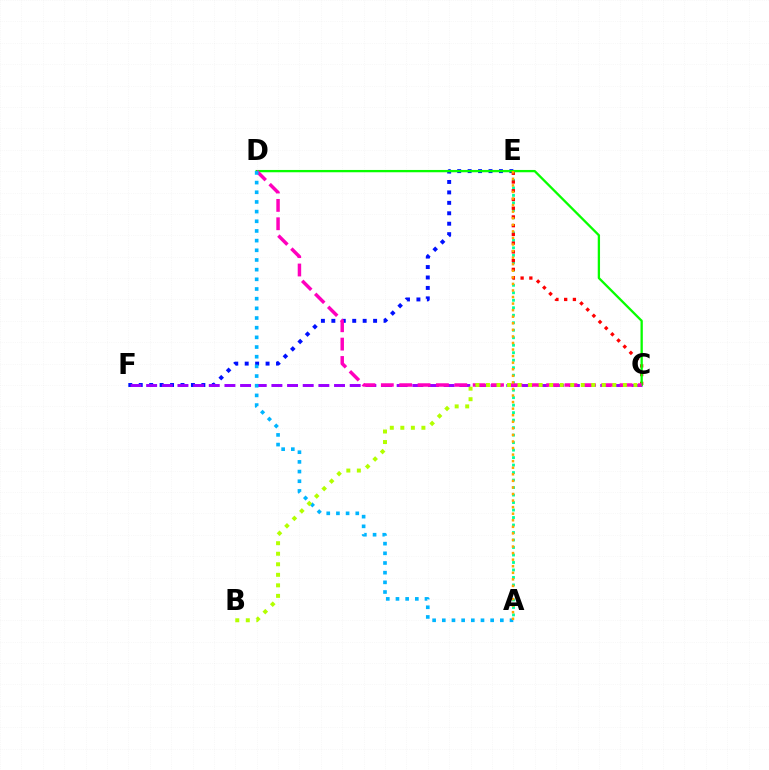{('E', 'F'): [{'color': '#0010ff', 'line_style': 'dotted', 'thickness': 2.84}], ('A', 'E'): [{'color': '#00ff9d', 'line_style': 'dotted', 'thickness': 2.04}, {'color': '#ffa500', 'line_style': 'dotted', 'thickness': 1.78}], ('C', 'F'): [{'color': '#9b00ff', 'line_style': 'dashed', 'thickness': 2.13}], ('C', 'E'): [{'color': '#ff0000', 'line_style': 'dotted', 'thickness': 2.37}], ('C', 'D'): [{'color': '#08ff00', 'line_style': 'solid', 'thickness': 1.66}, {'color': '#ff00bd', 'line_style': 'dashed', 'thickness': 2.49}], ('A', 'D'): [{'color': '#00b5ff', 'line_style': 'dotted', 'thickness': 2.63}], ('B', 'C'): [{'color': '#b3ff00', 'line_style': 'dotted', 'thickness': 2.86}]}